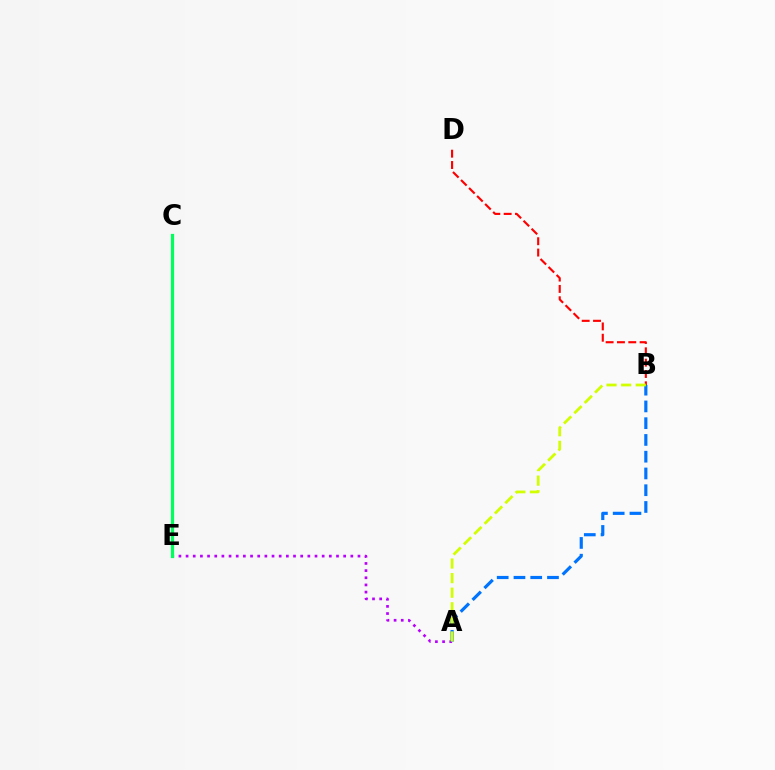{('A', 'E'): [{'color': '#b900ff', 'line_style': 'dotted', 'thickness': 1.95}], ('A', 'B'): [{'color': '#0074ff', 'line_style': 'dashed', 'thickness': 2.28}, {'color': '#d1ff00', 'line_style': 'dashed', 'thickness': 1.98}], ('B', 'D'): [{'color': '#ff0000', 'line_style': 'dashed', 'thickness': 1.54}], ('C', 'E'): [{'color': '#00ff5c', 'line_style': 'solid', 'thickness': 2.32}]}